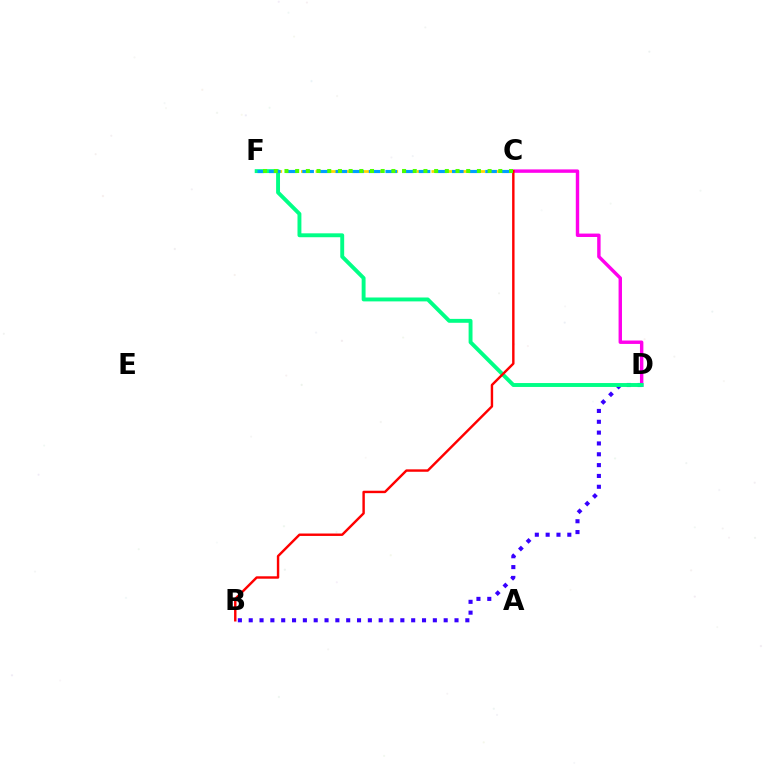{('C', 'D'): [{'color': '#ff00ed', 'line_style': 'solid', 'thickness': 2.46}], ('C', 'F'): [{'color': '#ffd500', 'line_style': 'dashed', 'thickness': 1.97}, {'color': '#009eff', 'line_style': 'dashed', 'thickness': 2.26}, {'color': '#4fff00', 'line_style': 'dotted', 'thickness': 2.9}], ('B', 'D'): [{'color': '#3700ff', 'line_style': 'dotted', 'thickness': 2.94}], ('D', 'F'): [{'color': '#00ff86', 'line_style': 'solid', 'thickness': 2.81}], ('B', 'C'): [{'color': '#ff0000', 'line_style': 'solid', 'thickness': 1.74}]}